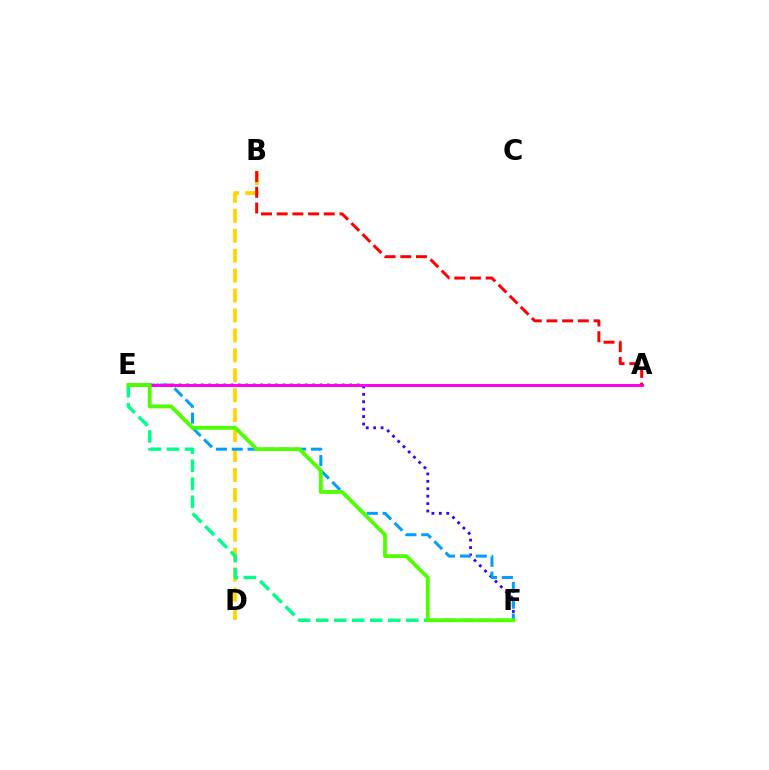{('B', 'D'): [{'color': '#ffd500', 'line_style': 'dashed', 'thickness': 2.71}], ('E', 'F'): [{'color': '#3700ff', 'line_style': 'dotted', 'thickness': 2.02}, {'color': '#009eff', 'line_style': 'dashed', 'thickness': 2.15}, {'color': '#00ff86', 'line_style': 'dashed', 'thickness': 2.45}, {'color': '#4fff00', 'line_style': 'solid', 'thickness': 2.75}], ('A', 'E'): [{'color': '#ff00ed', 'line_style': 'solid', 'thickness': 2.14}], ('A', 'B'): [{'color': '#ff0000', 'line_style': 'dashed', 'thickness': 2.13}]}